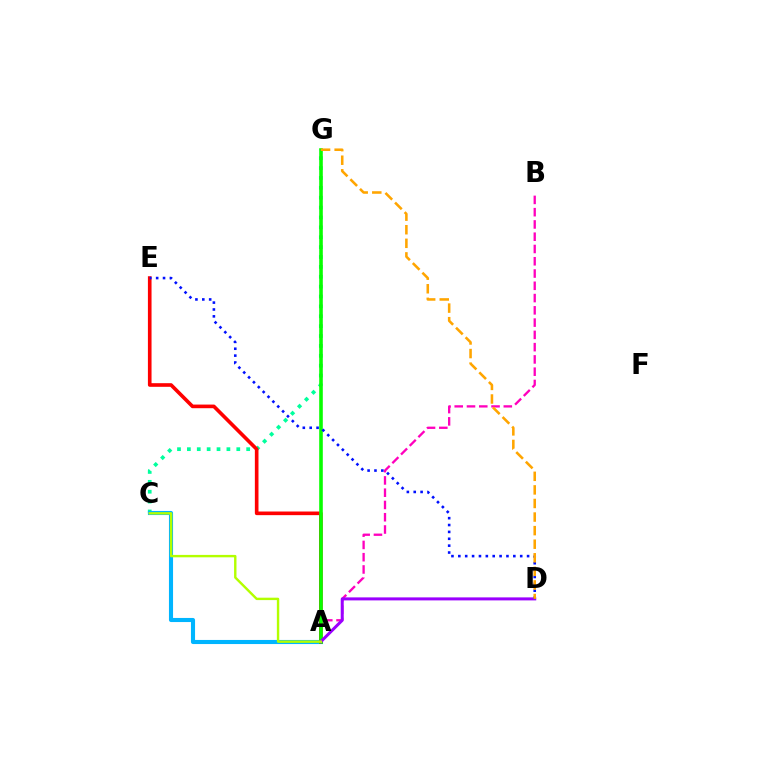{('C', 'G'): [{'color': '#00ff9d', 'line_style': 'dotted', 'thickness': 2.68}], ('A', 'C'): [{'color': '#00b5ff', 'line_style': 'solid', 'thickness': 2.95}, {'color': '#b3ff00', 'line_style': 'solid', 'thickness': 1.73}], ('A', 'B'): [{'color': '#ff00bd', 'line_style': 'dashed', 'thickness': 1.67}], ('A', 'E'): [{'color': '#ff0000', 'line_style': 'solid', 'thickness': 2.62}], ('A', 'G'): [{'color': '#08ff00', 'line_style': 'solid', 'thickness': 2.6}], ('A', 'D'): [{'color': '#9b00ff', 'line_style': 'solid', 'thickness': 2.17}], ('D', 'E'): [{'color': '#0010ff', 'line_style': 'dotted', 'thickness': 1.87}], ('D', 'G'): [{'color': '#ffa500', 'line_style': 'dashed', 'thickness': 1.84}]}